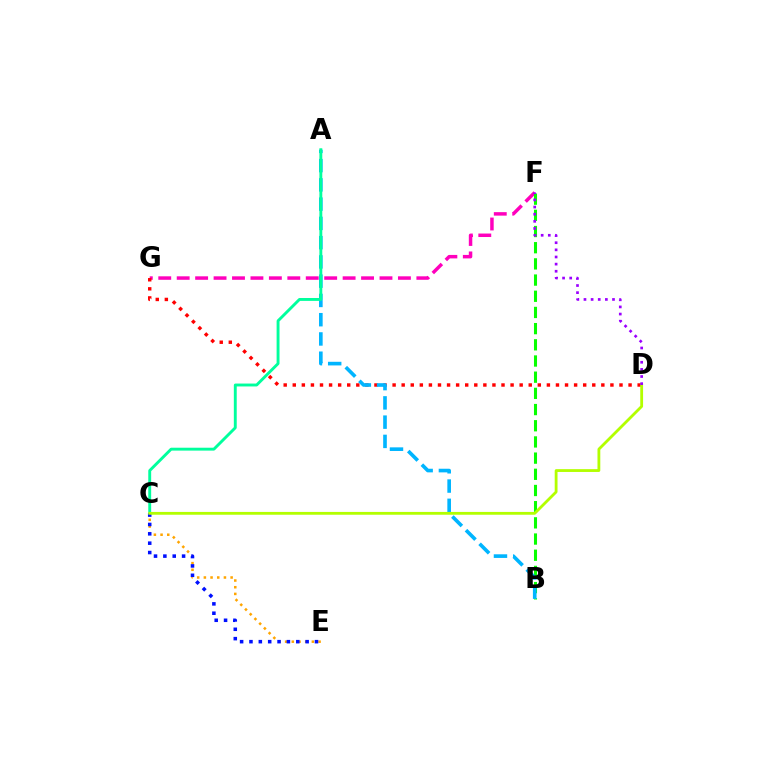{('F', 'G'): [{'color': '#ff00bd', 'line_style': 'dashed', 'thickness': 2.5}], ('C', 'E'): [{'color': '#ffa500', 'line_style': 'dotted', 'thickness': 1.82}, {'color': '#0010ff', 'line_style': 'dotted', 'thickness': 2.54}], ('B', 'F'): [{'color': '#08ff00', 'line_style': 'dashed', 'thickness': 2.2}], ('D', 'G'): [{'color': '#ff0000', 'line_style': 'dotted', 'thickness': 2.47}], ('A', 'B'): [{'color': '#00b5ff', 'line_style': 'dashed', 'thickness': 2.62}], ('A', 'C'): [{'color': '#00ff9d', 'line_style': 'solid', 'thickness': 2.08}], ('C', 'D'): [{'color': '#b3ff00', 'line_style': 'solid', 'thickness': 2.03}], ('D', 'F'): [{'color': '#9b00ff', 'line_style': 'dotted', 'thickness': 1.94}]}